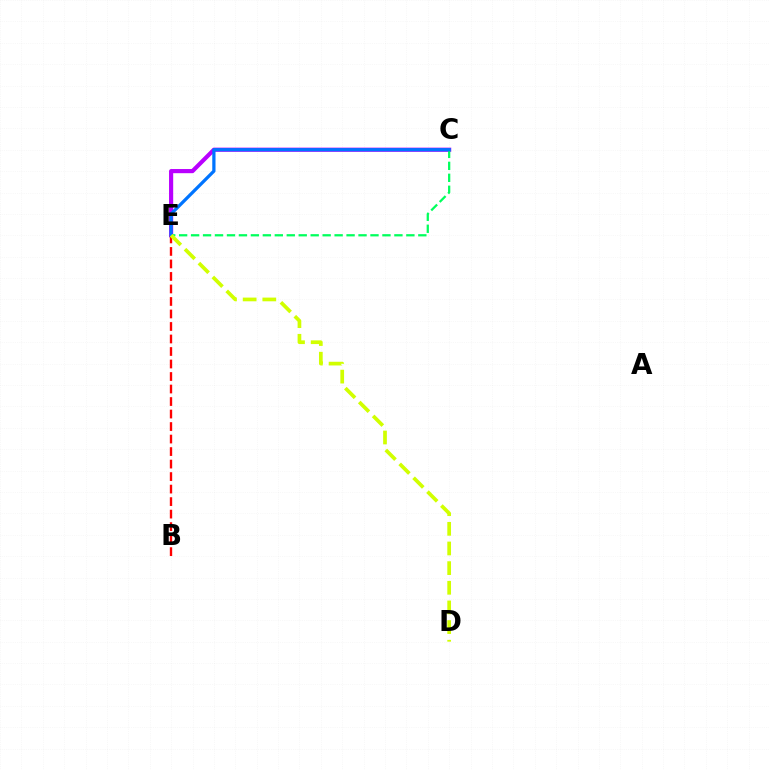{('C', 'E'): [{'color': '#b900ff', 'line_style': 'solid', 'thickness': 2.99}, {'color': '#00ff5c', 'line_style': 'dashed', 'thickness': 1.62}, {'color': '#0074ff', 'line_style': 'solid', 'thickness': 2.34}], ('B', 'E'): [{'color': '#ff0000', 'line_style': 'dashed', 'thickness': 1.7}], ('D', 'E'): [{'color': '#d1ff00', 'line_style': 'dashed', 'thickness': 2.67}]}